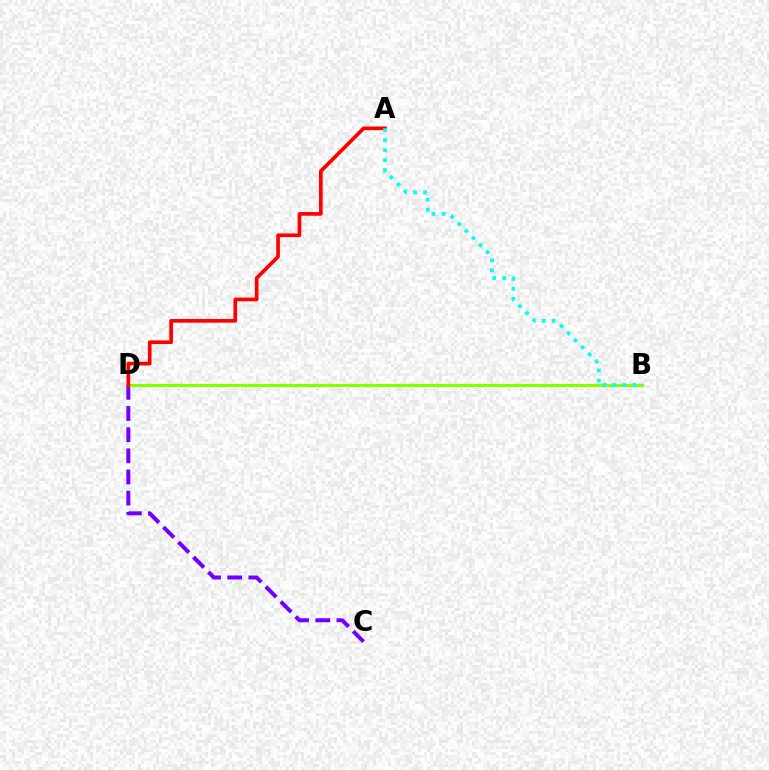{('C', 'D'): [{'color': '#7200ff', 'line_style': 'dashed', 'thickness': 2.87}], ('B', 'D'): [{'color': '#84ff00', 'line_style': 'solid', 'thickness': 2.21}], ('A', 'D'): [{'color': '#ff0000', 'line_style': 'solid', 'thickness': 2.65}], ('A', 'B'): [{'color': '#00fff6', 'line_style': 'dotted', 'thickness': 2.71}]}